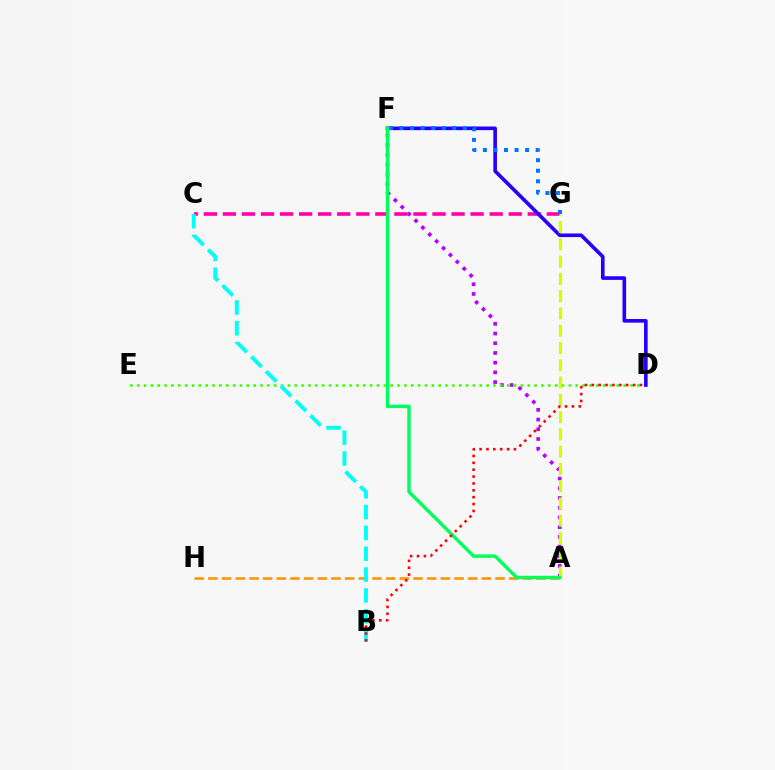{('A', 'H'): [{'color': '#ff9400', 'line_style': 'dashed', 'thickness': 1.86}], ('A', 'F'): [{'color': '#b900ff', 'line_style': 'dotted', 'thickness': 2.64}, {'color': '#00ff5c', 'line_style': 'solid', 'thickness': 2.46}], ('C', 'G'): [{'color': '#ff00ac', 'line_style': 'dashed', 'thickness': 2.59}], ('D', 'E'): [{'color': '#3dff00', 'line_style': 'dotted', 'thickness': 1.86}], ('B', 'C'): [{'color': '#00fff6', 'line_style': 'dashed', 'thickness': 2.83}], ('D', 'F'): [{'color': '#2500ff', 'line_style': 'solid', 'thickness': 2.61}], ('F', 'G'): [{'color': '#0074ff', 'line_style': 'dotted', 'thickness': 2.87}], ('A', 'G'): [{'color': '#d1ff00', 'line_style': 'dashed', 'thickness': 2.35}], ('B', 'D'): [{'color': '#ff0000', 'line_style': 'dotted', 'thickness': 1.87}]}